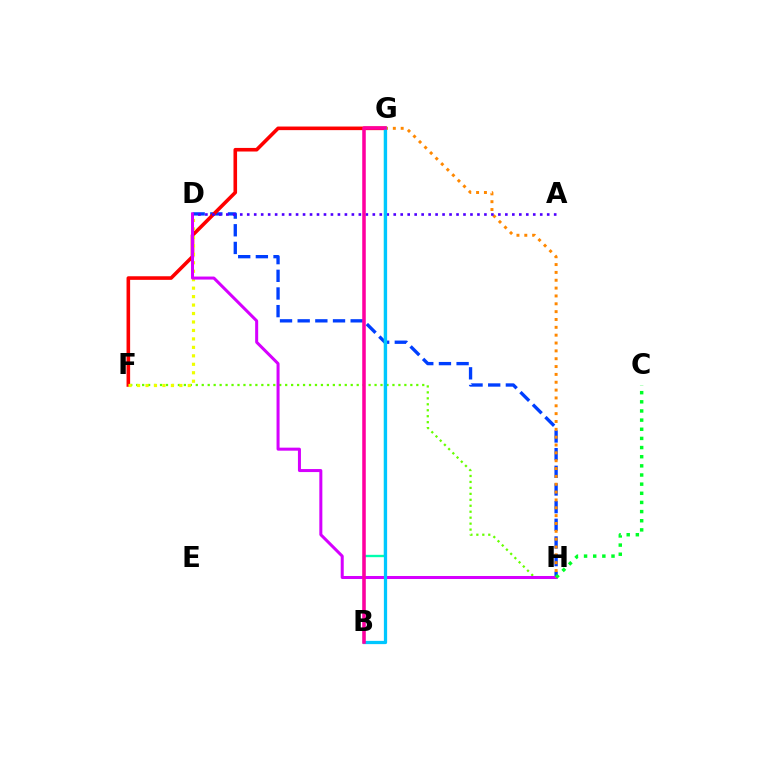{('F', 'H'): [{'color': '#66ff00', 'line_style': 'dotted', 'thickness': 1.62}], ('D', 'H'): [{'color': '#003fff', 'line_style': 'dashed', 'thickness': 2.4}, {'color': '#d600ff', 'line_style': 'solid', 'thickness': 2.17}], ('F', 'G'): [{'color': '#ff0000', 'line_style': 'solid', 'thickness': 2.59}], ('D', 'F'): [{'color': '#eeff00', 'line_style': 'dotted', 'thickness': 2.3}], ('G', 'H'): [{'color': '#ff8800', 'line_style': 'dotted', 'thickness': 2.13}], ('B', 'G'): [{'color': '#00ffaf', 'line_style': 'solid', 'thickness': 1.69}, {'color': '#00c7ff', 'line_style': 'solid', 'thickness': 2.34}, {'color': '#ff00a0', 'line_style': 'solid', 'thickness': 2.55}], ('A', 'D'): [{'color': '#4f00ff', 'line_style': 'dotted', 'thickness': 1.9}], ('C', 'H'): [{'color': '#00ff27', 'line_style': 'dotted', 'thickness': 2.49}]}